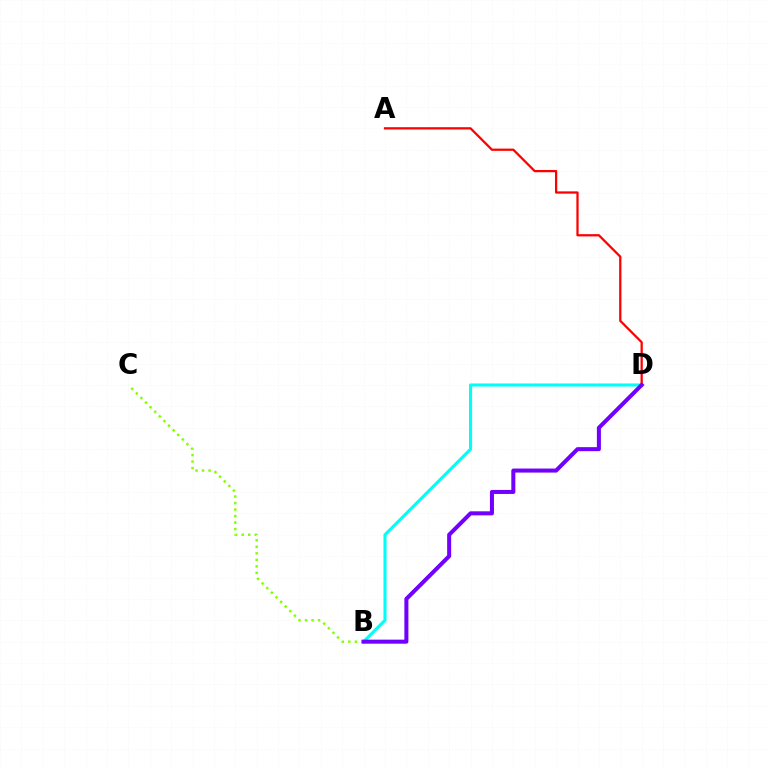{('A', 'D'): [{'color': '#ff0000', 'line_style': 'solid', 'thickness': 1.63}], ('B', 'D'): [{'color': '#00fff6', 'line_style': 'solid', 'thickness': 2.23}, {'color': '#7200ff', 'line_style': 'solid', 'thickness': 2.91}], ('B', 'C'): [{'color': '#84ff00', 'line_style': 'dotted', 'thickness': 1.77}]}